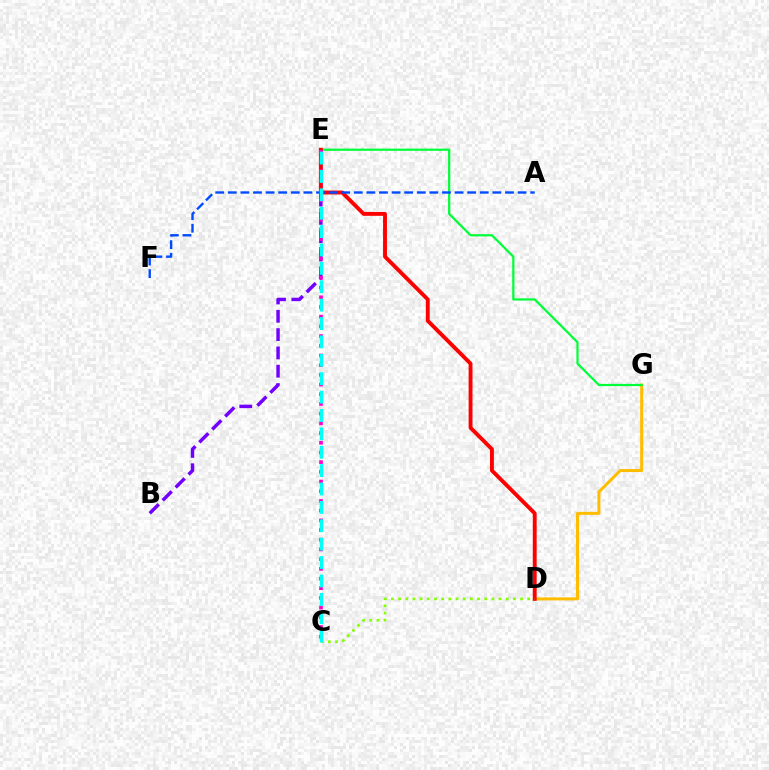{('B', 'E'): [{'color': '#7200ff', 'line_style': 'dashed', 'thickness': 2.49}], ('D', 'G'): [{'color': '#ffbd00', 'line_style': 'solid', 'thickness': 2.17}], ('E', 'G'): [{'color': '#00ff39', 'line_style': 'solid', 'thickness': 1.61}], ('D', 'E'): [{'color': '#ff0000', 'line_style': 'solid', 'thickness': 2.79}], ('A', 'F'): [{'color': '#004bff', 'line_style': 'dashed', 'thickness': 1.71}], ('C', 'D'): [{'color': '#84ff00', 'line_style': 'dotted', 'thickness': 1.95}], ('C', 'E'): [{'color': '#ff00cf', 'line_style': 'dotted', 'thickness': 2.63}, {'color': '#00fff6', 'line_style': 'dashed', 'thickness': 2.5}]}